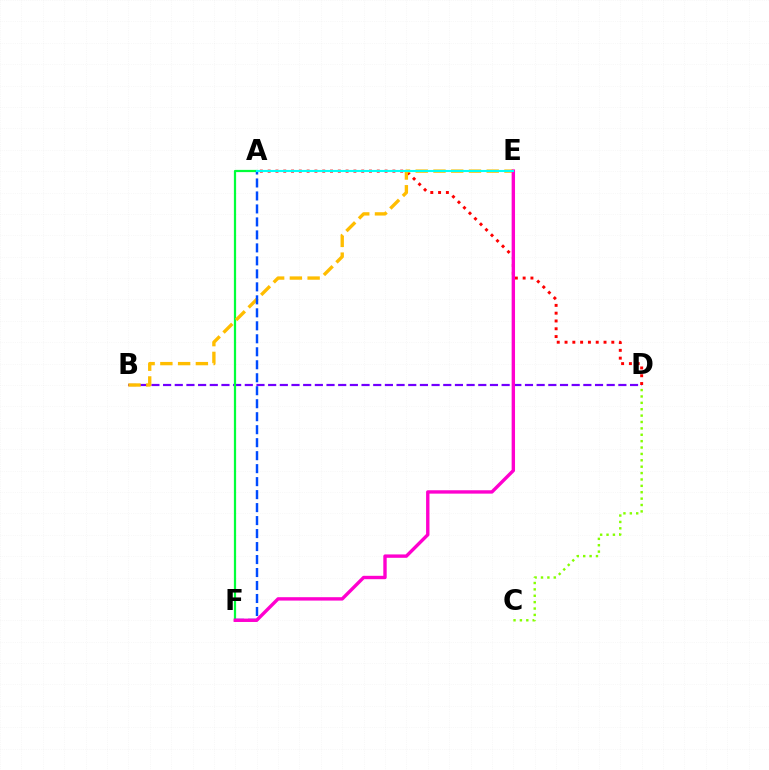{('B', 'D'): [{'color': '#7200ff', 'line_style': 'dashed', 'thickness': 1.59}], ('A', 'F'): [{'color': '#00ff39', 'line_style': 'solid', 'thickness': 1.61}, {'color': '#004bff', 'line_style': 'dashed', 'thickness': 1.76}], ('A', 'D'): [{'color': '#ff0000', 'line_style': 'dotted', 'thickness': 2.12}], ('B', 'E'): [{'color': '#ffbd00', 'line_style': 'dashed', 'thickness': 2.41}], ('E', 'F'): [{'color': '#ff00cf', 'line_style': 'solid', 'thickness': 2.44}], ('A', 'E'): [{'color': '#00fff6', 'line_style': 'solid', 'thickness': 1.5}], ('C', 'D'): [{'color': '#84ff00', 'line_style': 'dotted', 'thickness': 1.73}]}